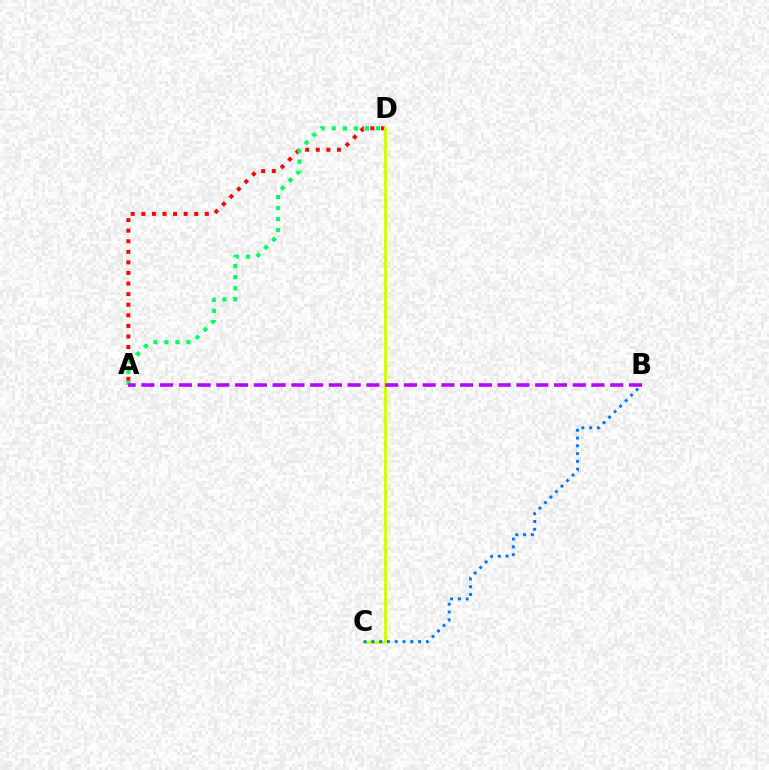{('A', 'D'): [{'color': '#ff0000', 'line_style': 'dotted', 'thickness': 2.88}, {'color': '#00ff5c', 'line_style': 'dotted', 'thickness': 3.0}], ('C', 'D'): [{'color': '#d1ff00', 'line_style': 'solid', 'thickness': 2.05}], ('B', 'C'): [{'color': '#0074ff', 'line_style': 'dotted', 'thickness': 2.12}], ('A', 'B'): [{'color': '#b900ff', 'line_style': 'dashed', 'thickness': 2.55}]}